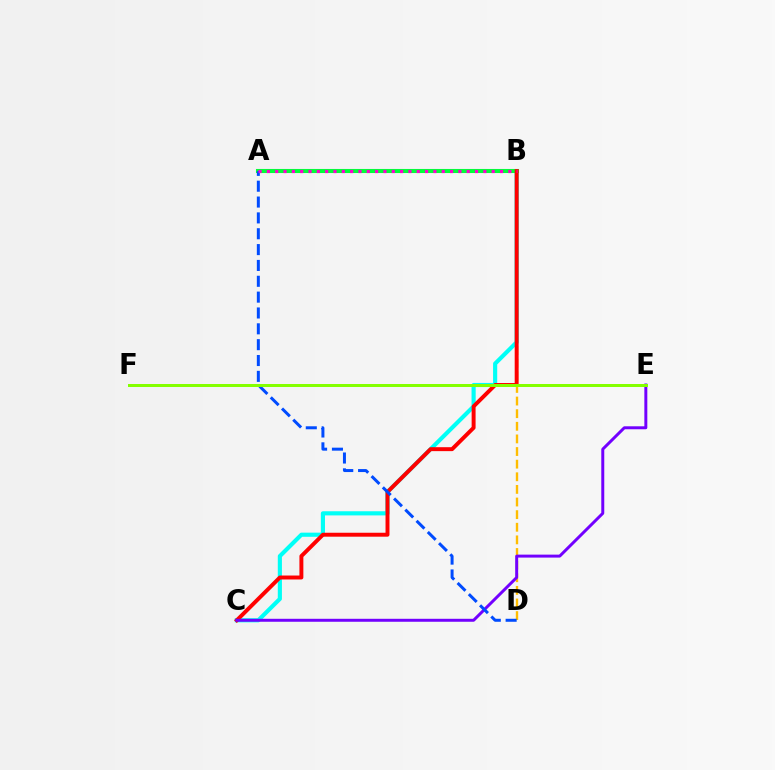{('B', 'D'): [{'color': '#ffbd00', 'line_style': 'dashed', 'thickness': 1.71}], ('B', 'C'): [{'color': '#00fff6', 'line_style': 'solid', 'thickness': 2.98}, {'color': '#ff0000', 'line_style': 'solid', 'thickness': 2.84}], ('A', 'B'): [{'color': '#00ff39', 'line_style': 'solid', 'thickness': 2.93}, {'color': '#ff00cf', 'line_style': 'dotted', 'thickness': 2.26}], ('C', 'E'): [{'color': '#7200ff', 'line_style': 'solid', 'thickness': 2.14}], ('A', 'D'): [{'color': '#004bff', 'line_style': 'dashed', 'thickness': 2.15}], ('E', 'F'): [{'color': '#84ff00', 'line_style': 'solid', 'thickness': 2.15}]}